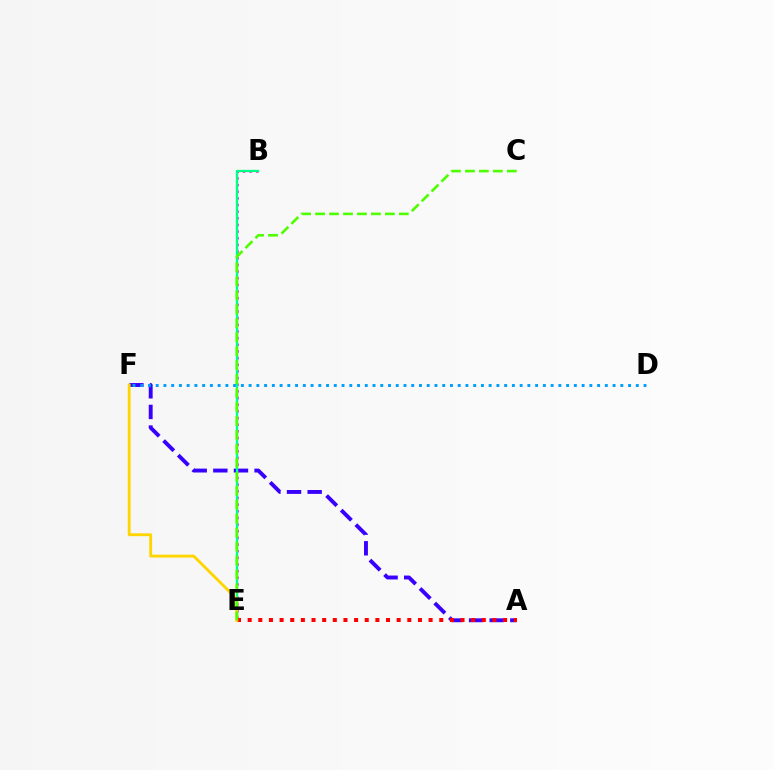{('A', 'F'): [{'color': '#3700ff', 'line_style': 'dashed', 'thickness': 2.8}], ('B', 'E'): [{'color': '#ff00ed', 'line_style': 'dotted', 'thickness': 1.81}, {'color': '#00ff86', 'line_style': 'solid', 'thickness': 1.68}], ('D', 'F'): [{'color': '#009eff', 'line_style': 'dotted', 'thickness': 2.1}], ('A', 'E'): [{'color': '#ff0000', 'line_style': 'dotted', 'thickness': 2.89}], ('E', 'F'): [{'color': '#ffd500', 'line_style': 'solid', 'thickness': 2.05}], ('C', 'E'): [{'color': '#4fff00', 'line_style': 'dashed', 'thickness': 1.9}]}